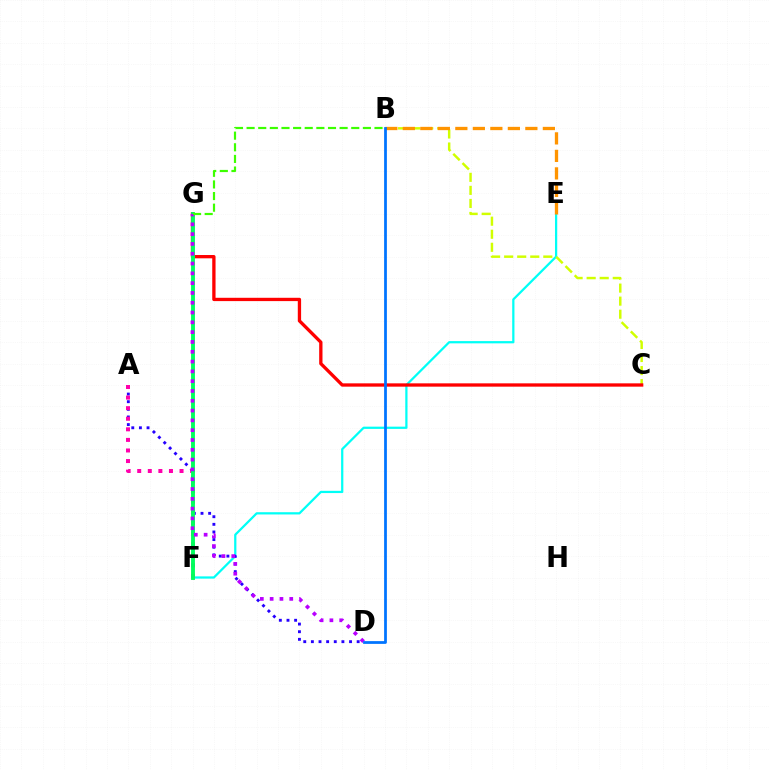{('E', 'F'): [{'color': '#00fff6', 'line_style': 'solid', 'thickness': 1.61}], ('A', 'D'): [{'color': '#2500ff', 'line_style': 'dotted', 'thickness': 2.07}], ('B', 'C'): [{'color': '#d1ff00', 'line_style': 'dashed', 'thickness': 1.77}], ('B', 'E'): [{'color': '#ff9400', 'line_style': 'dashed', 'thickness': 2.38}], ('A', 'F'): [{'color': '#ff00ac', 'line_style': 'dotted', 'thickness': 2.87}], ('C', 'G'): [{'color': '#ff0000', 'line_style': 'solid', 'thickness': 2.38}], ('F', 'G'): [{'color': '#00ff5c', 'line_style': 'solid', 'thickness': 2.79}], ('D', 'G'): [{'color': '#b900ff', 'line_style': 'dotted', 'thickness': 2.66}], ('B', 'G'): [{'color': '#3dff00', 'line_style': 'dashed', 'thickness': 1.58}], ('B', 'D'): [{'color': '#0074ff', 'line_style': 'solid', 'thickness': 1.99}]}